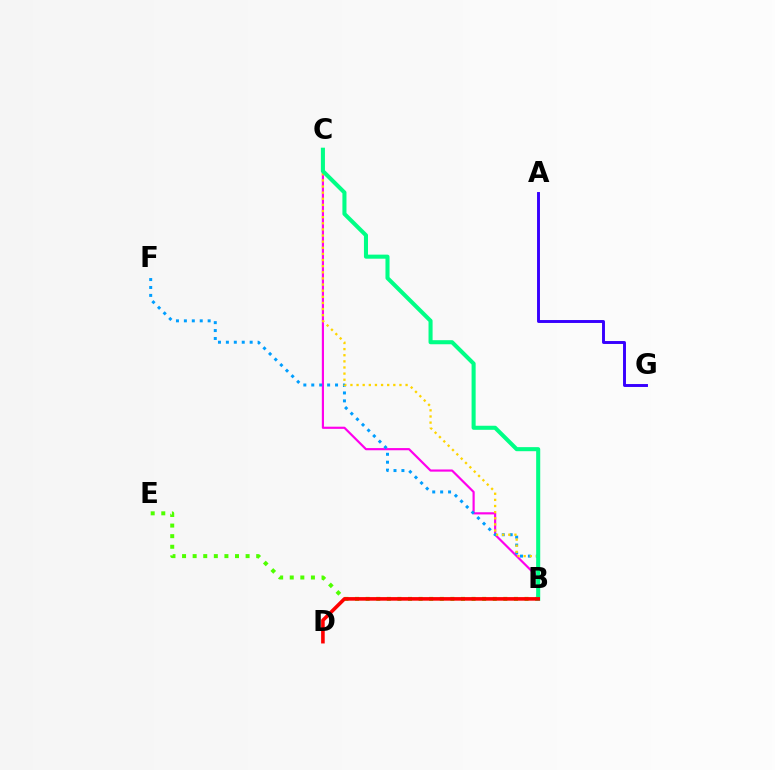{('B', 'E'): [{'color': '#4fff00', 'line_style': 'dotted', 'thickness': 2.88}], ('B', 'C'): [{'color': '#ff00ed', 'line_style': 'solid', 'thickness': 1.56}, {'color': '#ffd500', 'line_style': 'dotted', 'thickness': 1.66}, {'color': '#00ff86', 'line_style': 'solid', 'thickness': 2.93}], ('B', 'F'): [{'color': '#009eff', 'line_style': 'dotted', 'thickness': 2.15}], ('A', 'G'): [{'color': '#3700ff', 'line_style': 'solid', 'thickness': 2.1}], ('B', 'D'): [{'color': '#ff0000', 'line_style': 'solid', 'thickness': 2.58}]}